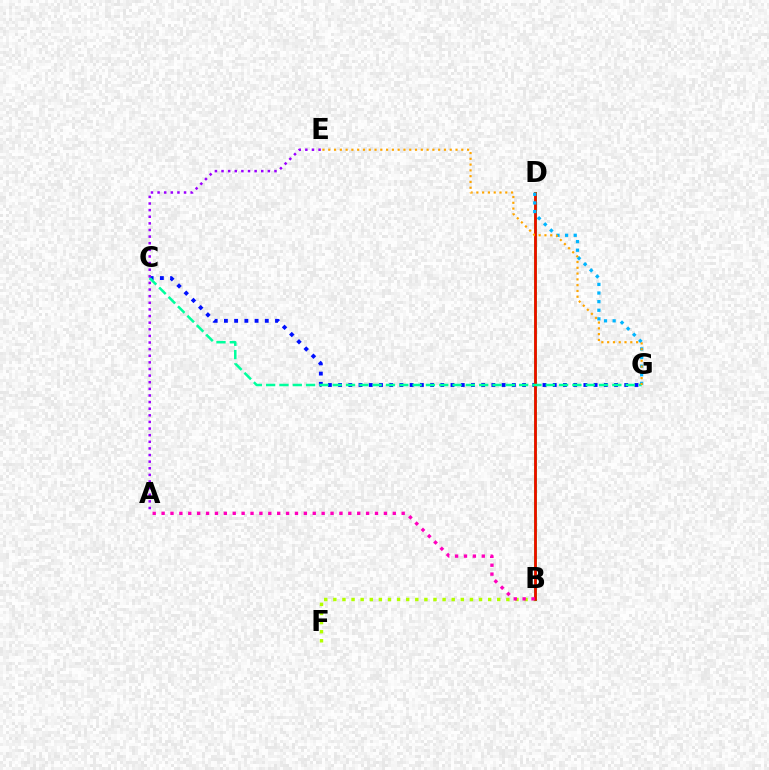{('C', 'G'): [{'color': '#0010ff', 'line_style': 'dotted', 'thickness': 2.78}, {'color': '#00ff9d', 'line_style': 'dashed', 'thickness': 1.81}], ('B', 'F'): [{'color': '#b3ff00', 'line_style': 'dotted', 'thickness': 2.47}], ('B', 'D'): [{'color': '#08ff00', 'line_style': 'solid', 'thickness': 2.17}, {'color': '#ff0000', 'line_style': 'solid', 'thickness': 1.88}], ('D', 'G'): [{'color': '#00b5ff', 'line_style': 'dotted', 'thickness': 2.34}], ('A', 'B'): [{'color': '#ff00bd', 'line_style': 'dotted', 'thickness': 2.42}], ('A', 'E'): [{'color': '#9b00ff', 'line_style': 'dotted', 'thickness': 1.8}], ('E', 'G'): [{'color': '#ffa500', 'line_style': 'dotted', 'thickness': 1.57}]}